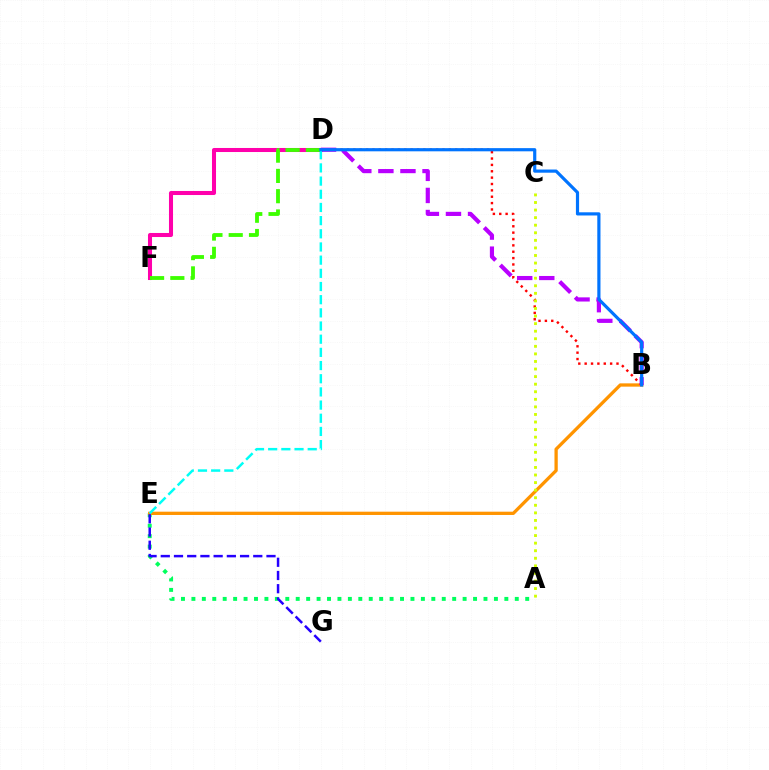{('A', 'E'): [{'color': '#00ff5c', 'line_style': 'dotted', 'thickness': 2.83}], ('B', 'E'): [{'color': '#ff9400', 'line_style': 'solid', 'thickness': 2.37}], ('E', 'G'): [{'color': '#2500ff', 'line_style': 'dashed', 'thickness': 1.8}], ('D', 'F'): [{'color': '#ff00ac', 'line_style': 'solid', 'thickness': 2.92}, {'color': '#3dff00', 'line_style': 'dashed', 'thickness': 2.75}], ('B', 'D'): [{'color': '#ff0000', 'line_style': 'dotted', 'thickness': 1.73}, {'color': '#b900ff', 'line_style': 'dashed', 'thickness': 3.0}, {'color': '#0074ff', 'line_style': 'solid', 'thickness': 2.29}], ('A', 'C'): [{'color': '#d1ff00', 'line_style': 'dotted', 'thickness': 2.06}], ('D', 'E'): [{'color': '#00fff6', 'line_style': 'dashed', 'thickness': 1.79}]}